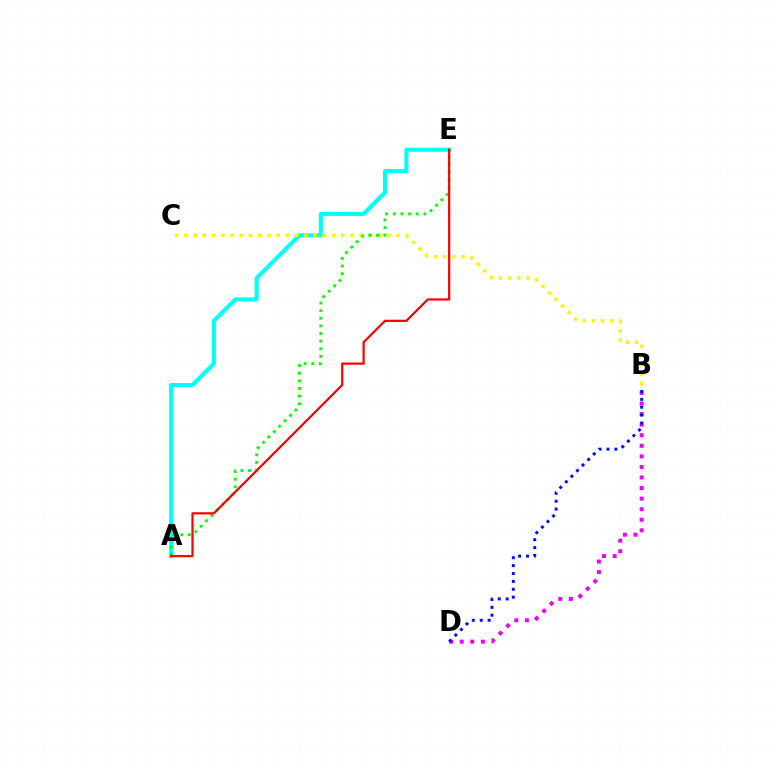{('A', 'E'): [{'color': '#00fff6', 'line_style': 'solid', 'thickness': 2.94}, {'color': '#08ff00', 'line_style': 'dotted', 'thickness': 2.07}, {'color': '#ff0000', 'line_style': 'solid', 'thickness': 1.6}], ('B', 'D'): [{'color': '#ee00ff', 'line_style': 'dotted', 'thickness': 2.87}, {'color': '#0010ff', 'line_style': 'dotted', 'thickness': 2.14}], ('B', 'C'): [{'color': '#fcf500', 'line_style': 'dotted', 'thickness': 2.51}]}